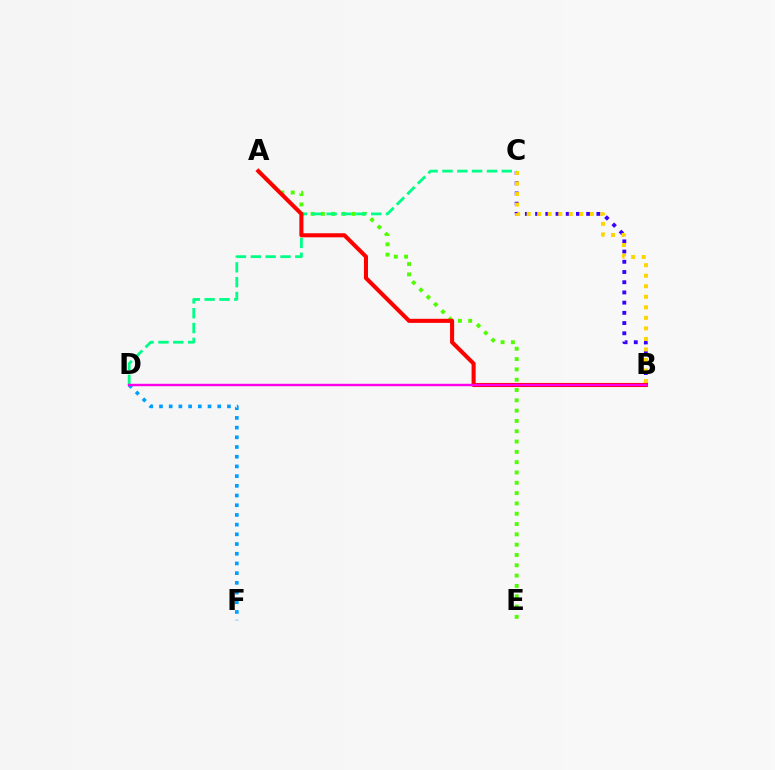{('B', 'C'): [{'color': '#3700ff', 'line_style': 'dotted', 'thickness': 2.77}, {'color': '#ffd500', 'line_style': 'dotted', 'thickness': 2.86}], ('A', 'E'): [{'color': '#4fff00', 'line_style': 'dotted', 'thickness': 2.8}], ('C', 'D'): [{'color': '#00ff86', 'line_style': 'dashed', 'thickness': 2.01}], ('A', 'B'): [{'color': '#ff0000', 'line_style': 'solid', 'thickness': 2.93}], ('D', 'F'): [{'color': '#009eff', 'line_style': 'dotted', 'thickness': 2.64}], ('B', 'D'): [{'color': '#ff00ed', 'line_style': 'solid', 'thickness': 1.74}]}